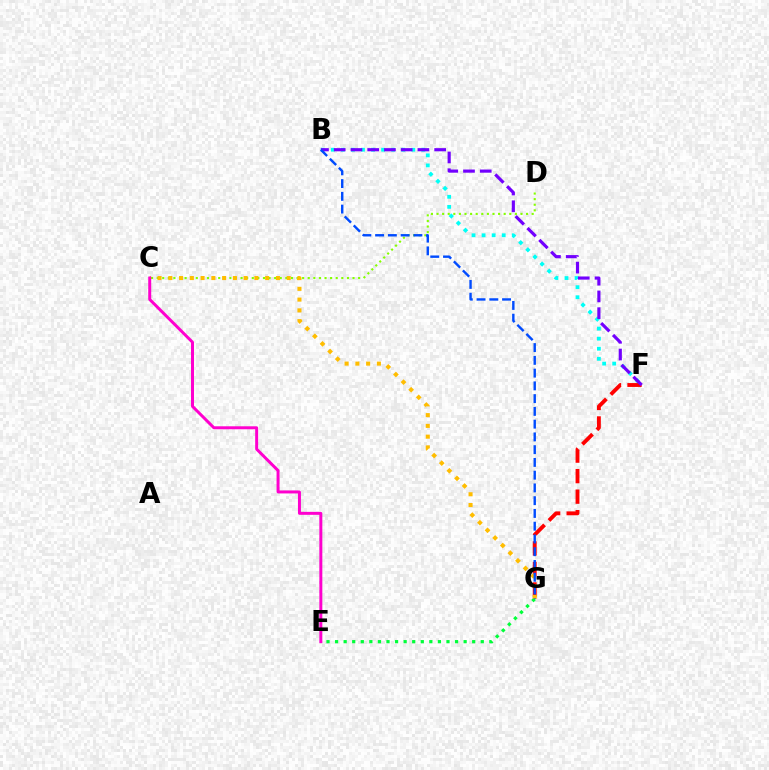{('B', 'F'): [{'color': '#00fff6', 'line_style': 'dotted', 'thickness': 2.73}, {'color': '#7200ff', 'line_style': 'dashed', 'thickness': 2.27}], ('C', 'D'): [{'color': '#84ff00', 'line_style': 'dotted', 'thickness': 1.52}], ('F', 'G'): [{'color': '#ff0000', 'line_style': 'dashed', 'thickness': 2.79}], ('E', 'G'): [{'color': '#00ff39', 'line_style': 'dotted', 'thickness': 2.33}], ('C', 'G'): [{'color': '#ffbd00', 'line_style': 'dotted', 'thickness': 2.92}], ('B', 'G'): [{'color': '#004bff', 'line_style': 'dashed', 'thickness': 1.73}], ('C', 'E'): [{'color': '#ff00cf', 'line_style': 'solid', 'thickness': 2.15}]}